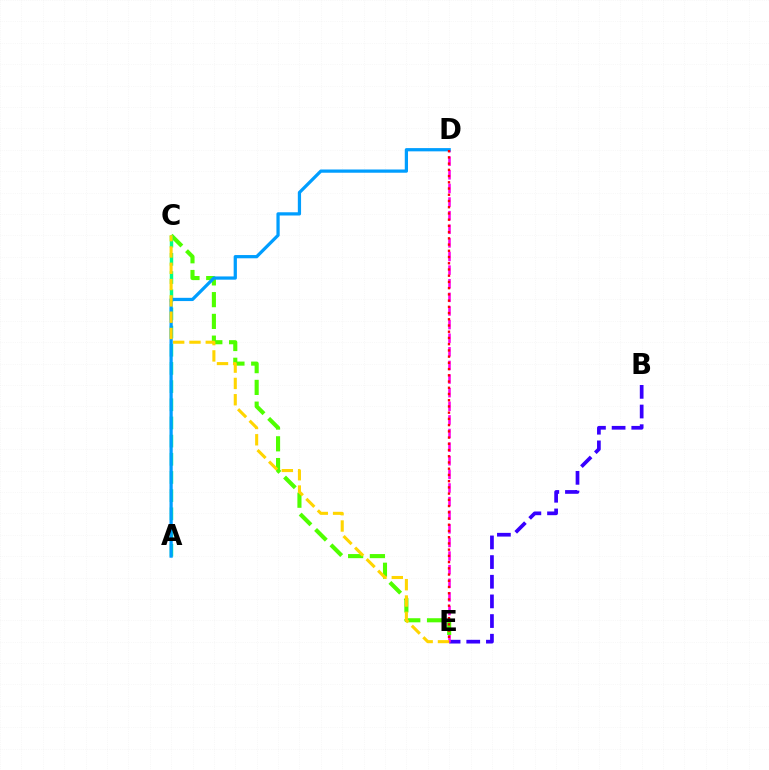{('B', 'E'): [{'color': '#3700ff', 'line_style': 'dashed', 'thickness': 2.67}], ('D', 'E'): [{'color': '#ff00ed', 'line_style': 'dashed', 'thickness': 1.85}, {'color': '#ff0000', 'line_style': 'dotted', 'thickness': 1.69}], ('C', 'E'): [{'color': '#4fff00', 'line_style': 'dashed', 'thickness': 2.96}, {'color': '#ffd500', 'line_style': 'dashed', 'thickness': 2.21}], ('A', 'C'): [{'color': '#00ff86', 'line_style': 'dashed', 'thickness': 2.47}], ('A', 'D'): [{'color': '#009eff', 'line_style': 'solid', 'thickness': 2.33}]}